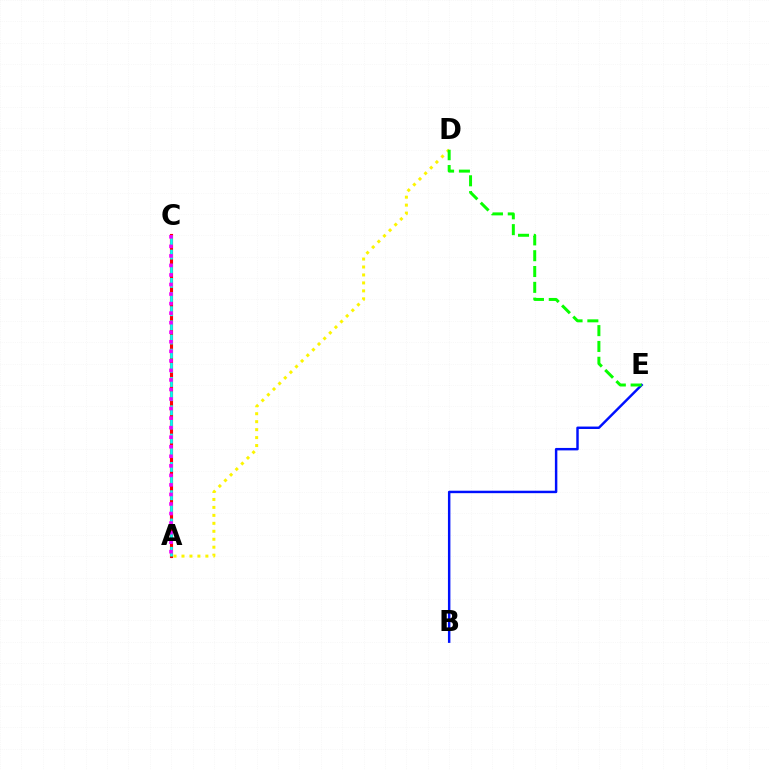{('B', 'E'): [{'color': '#0010ff', 'line_style': 'solid', 'thickness': 1.77}], ('A', 'D'): [{'color': '#fcf500', 'line_style': 'dotted', 'thickness': 2.16}], ('A', 'C'): [{'color': '#ff0000', 'line_style': 'solid', 'thickness': 2.25}, {'color': '#00fff6', 'line_style': 'dashed', 'thickness': 1.92}, {'color': '#ee00ff', 'line_style': 'dotted', 'thickness': 2.59}], ('D', 'E'): [{'color': '#08ff00', 'line_style': 'dashed', 'thickness': 2.15}]}